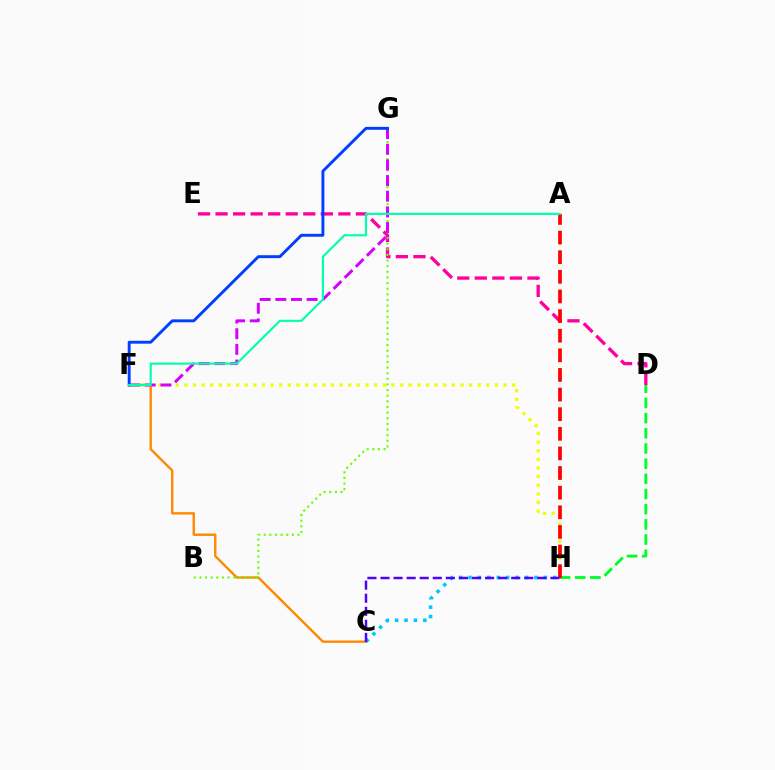{('D', 'H'): [{'color': '#00ff27', 'line_style': 'dashed', 'thickness': 2.06}], ('C', 'F'): [{'color': '#ff8800', 'line_style': 'solid', 'thickness': 1.72}], ('D', 'E'): [{'color': '#ff00a0', 'line_style': 'dashed', 'thickness': 2.38}], ('B', 'G'): [{'color': '#66ff00', 'line_style': 'dotted', 'thickness': 1.53}], ('F', 'H'): [{'color': '#eeff00', 'line_style': 'dotted', 'thickness': 2.34}], ('F', 'G'): [{'color': '#d600ff', 'line_style': 'dashed', 'thickness': 2.13}, {'color': '#003fff', 'line_style': 'solid', 'thickness': 2.1}], ('C', 'H'): [{'color': '#00c7ff', 'line_style': 'dotted', 'thickness': 2.56}, {'color': '#4f00ff', 'line_style': 'dashed', 'thickness': 1.78}], ('A', 'H'): [{'color': '#ff0000', 'line_style': 'dashed', 'thickness': 2.67}], ('A', 'F'): [{'color': '#00ffaf', 'line_style': 'solid', 'thickness': 1.55}]}